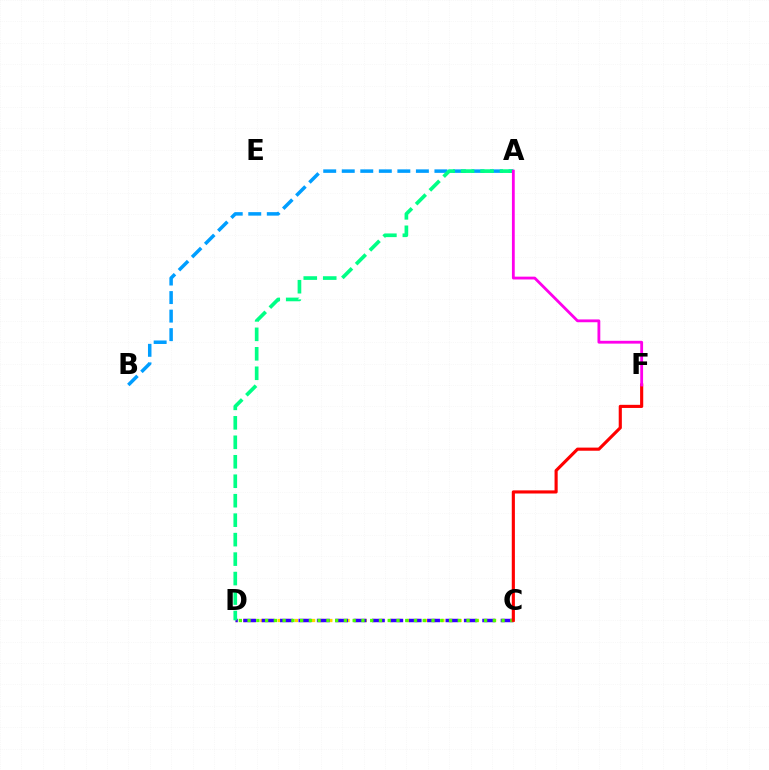{('C', 'D'): [{'color': '#ffd500', 'line_style': 'dotted', 'thickness': 2.34}, {'color': '#3700ff', 'line_style': 'dashed', 'thickness': 2.5}, {'color': '#4fff00', 'line_style': 'dotted', 'thickness': 2.38}], ('A', 'B'): [{'color': '#009eff', 'line_style': 'dashed', 'thickness': 2.52}], ('A', 'D'): [{'color': '#00ff86', 'line_style': 'dashed', 'thickness': 2.64}], ('C', 'F'): [{'color': '#ff0000', 'line_style': 'solid', 'thickness': 2.25}], ('A', 'F'): [{'color': '#ff00ed', 'line_style': 'solid', 'thickness': 2.03}]}